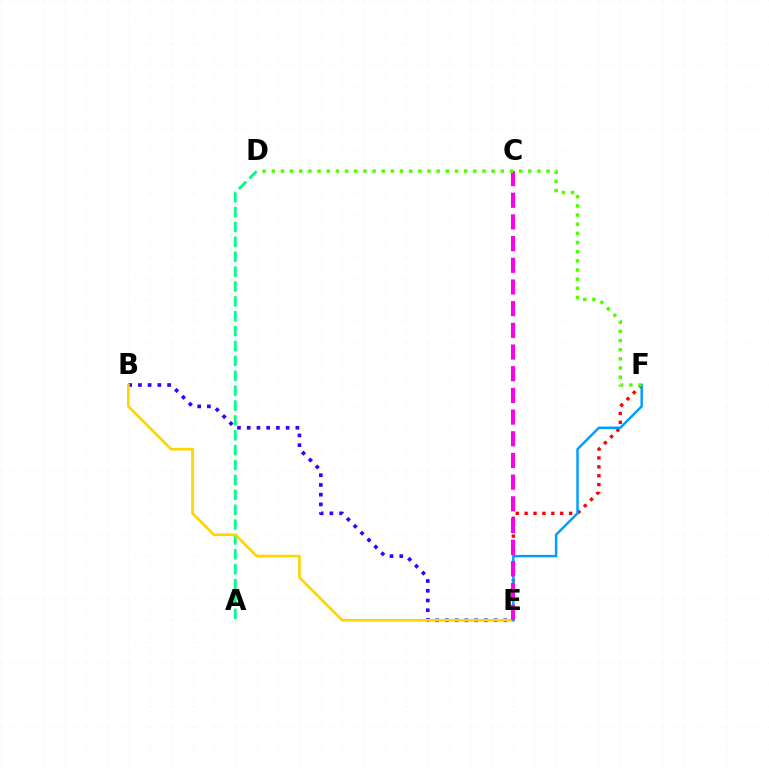{('B', 'E'): [{'color': '#3700ff', 'line_style': 'dotted', 'thickness': 2.64}, {'color': '#ffd500', 'line_style': 'solid', 'thickness': 1.93}], ('A', 'D'): [{'color': '#00ff86', 'line_style': 'dashed', 'thickness': 2.02}], ('E', 'F'): [{'color': '#ff0000', 'line_style': 'dotted', 'thickness': 2.42}, {'color': '#009eff', 'line_style': 'solid', 'thickness': 1.77}], ('C', 'E'): [{'color': '#ff00ed', 'line_style': 'dashed', 'thickness': 2.95}], ('D', 'F'): [{'color': '#4fff00', 'line_style': 'dotted', 'thickness': 2.49}]}